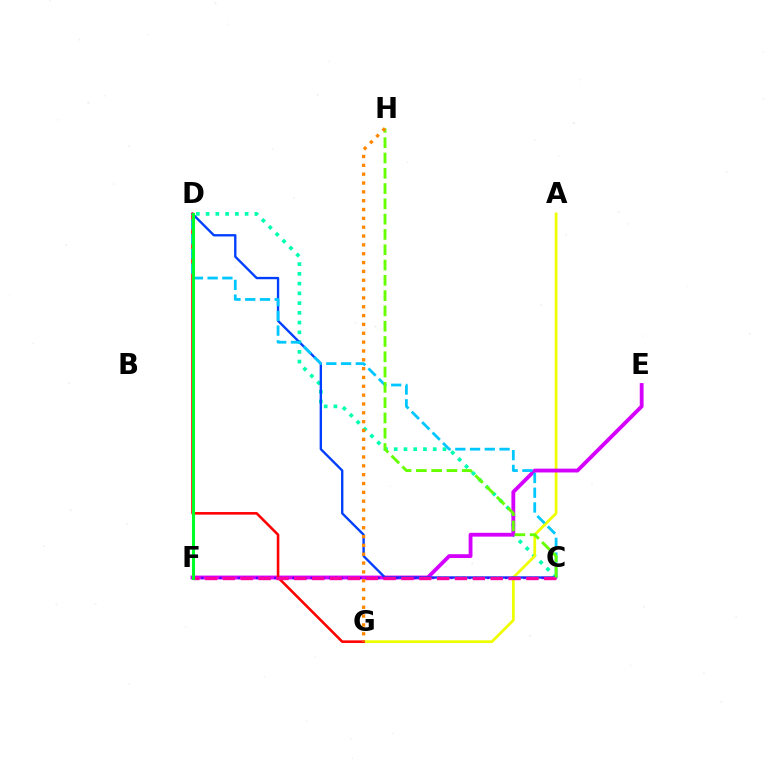{('C', 'D'): [{'color': '#00ffaf', 'line_style': 'dotted', 'thickness': 2.65}, {'color': '#003fff', 'line_style': 'solid', 'thickness': 1.7}, {'color': '#00c7ff', 'line_style': 'dashed', 'thickness': 2.0}], ('A', 'G'): [{'color': '#eeff00', 'line_style': 'solid', 'thickness': 1.98}], ('E', 'F'): [{'color': '#d600ff', 'line_style': 'solid', 'thickness': 2.75}], ('D', 'G'): [{'color': '#ff0000', 'line_style': 'solid', 'thickness': 1.86}], ('C', 'F'): [{'color': '#4f00ff', 'line_style': 'dotted', 'thickness': 1.65}, {'color': '#ff00a0', 'line_style': 'dashed', 'thickness': 2.43}], ('C', 'H'): [{'color': '#66ff00', 'line_style': 'dashed', 'thickness': 2.08}], ('D', 'F'): [{'color': '#00ff27', 'line_style': 'solid', 'thickness': 2.22}], ('G', 'H'): [{'color': '#ff8800', 'line_style': 'dotted', 'thickness': 2.4}]}